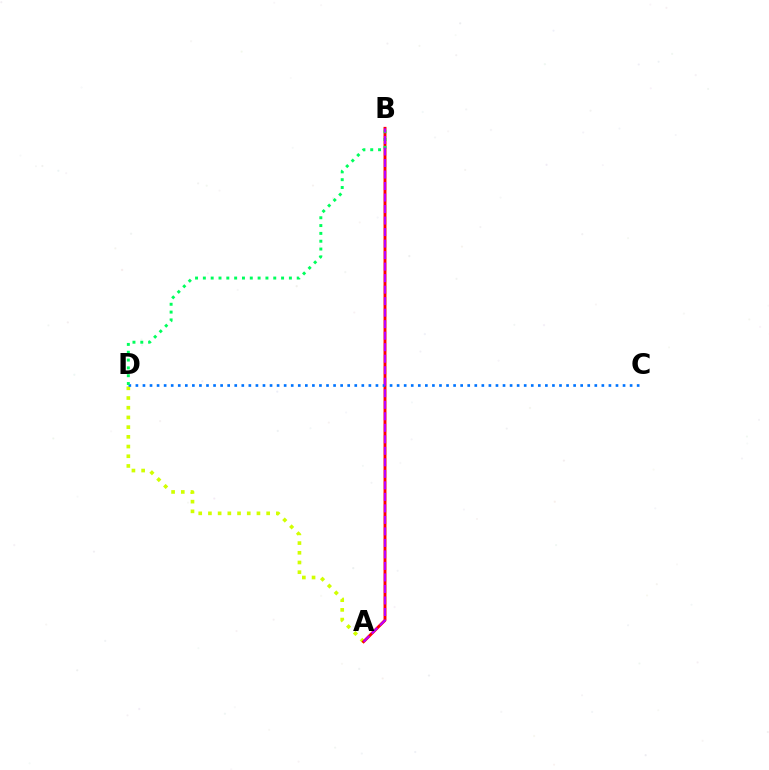{('A', 'D'): [{'color': '#d1ff00', 'line_style': 'dotted', 'thickness': 2.64}], ('A', 'B'): [{'color': '#ff0000', 'line_style': 'solid', 'thickness': 2.11}, {'color': '#b900ff', 'line_style': 'dashed', 'thickness': 1.56}], ('C', 'D'): [{'color': '#0074ff', 'line_style': 'dotted', 'thickness': 1.92}], ('B', 'D'): [{'color': '#00ff5c', 'line_style': 'dotted', 'thickness': 2.13}]}